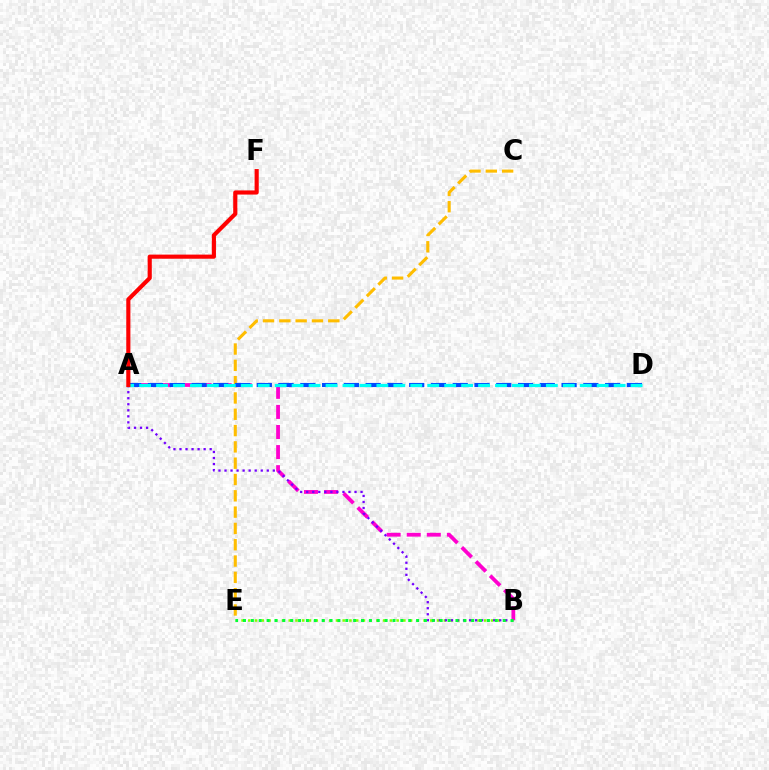{('A', 'B'): [{'color': '#ff00cf', 'line_style': 'dashed', 'thickness': 2.73}, {'color': '#7200ff', 'line_style': 'dotted', 'thickness': 1.64}], ('C', 'E'): [{'color': '#ffbd00', 'line_style': 'dashed', 'thickness': 2.22}], ('B', 'E'): [{'color': '#84ff00', 'line_style': 'dotted', 'thickness': 1.83}, {'color': '#00ff39', 'line_style': 'dotted', 'thickness': 2.14}], ('A', 'D'): [{'color': '#004bff', 'line_style': 'dashed', 'thickness': 2.96}, {'color': '#00fff6', 'line_style': 'dashed', 'thickness': 2.3}], ('A', 'F'): [{'color': '#ff0000', 'line_style': 'solid', 'thickness': 2.97}]}